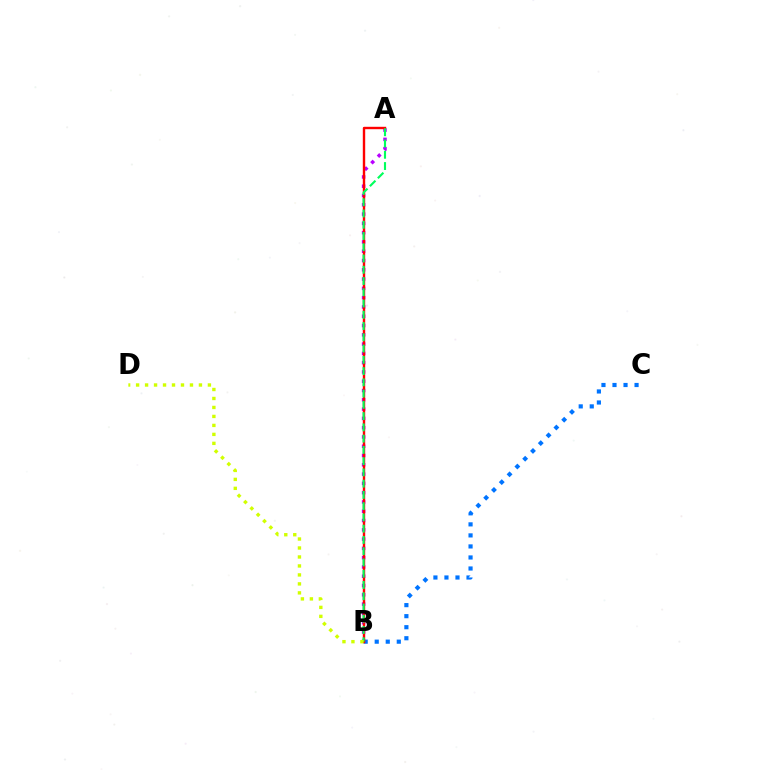{('B', 'C'): [{'color': '#0074ff', 'line_style': 'dotted', 'thickness': 3.0}], ('A', 'B'): [{'color': '#b900ff', 'line_style': 'dotted', 'thickness': 2.52}, {'color': '#ff0000', 'line_style': 'solid', 'thickness': 1.73}, {'color': '#00ff5c', 'line_style': 'dashed', 'thickness': 1.53}], ('B', 'D'): [{'color': '#d1ff00', 'line_style': 'dotted', 'thickness': 2.44}]}